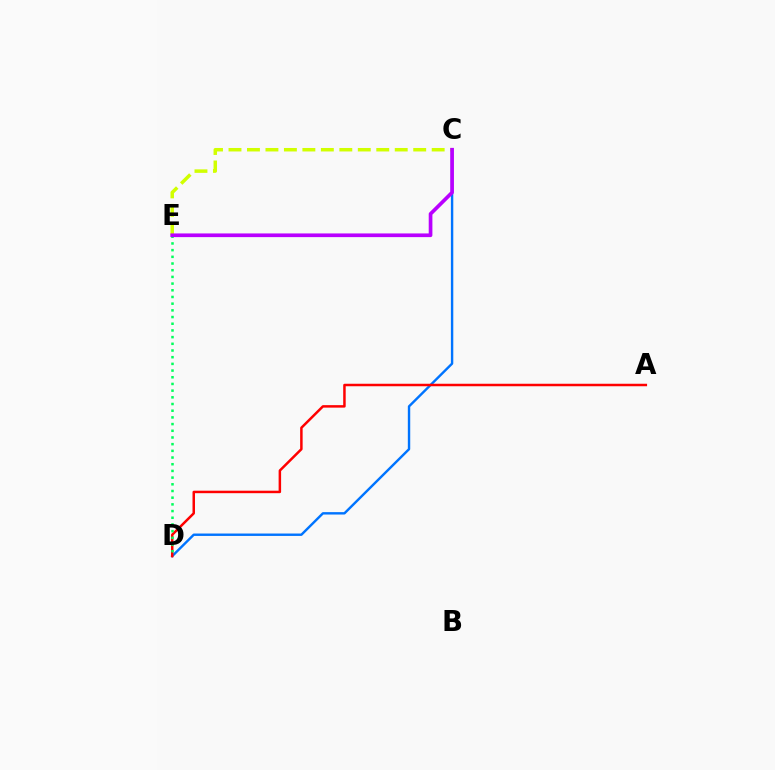{('C', 'D'): [{'color': '#0074ff', 'line_style': 'solid', 'thickness': 1.73}], ('A', 'D'): [{'color': '#ff0000', 'line_style': 'solid', 'thickness': 1.79}], ('C', 'E'): [{'color': '#d1ff00', 'line_style': 'dashed', 'thickness': 2.51}, {'color': '#b900ff', 'line_style': 'solid', 'thickness': 2.65}], ('D', 'E'): [{'color': '#00ff5c', 'line_style': 'dotted', 'thickness': 1.82}]}